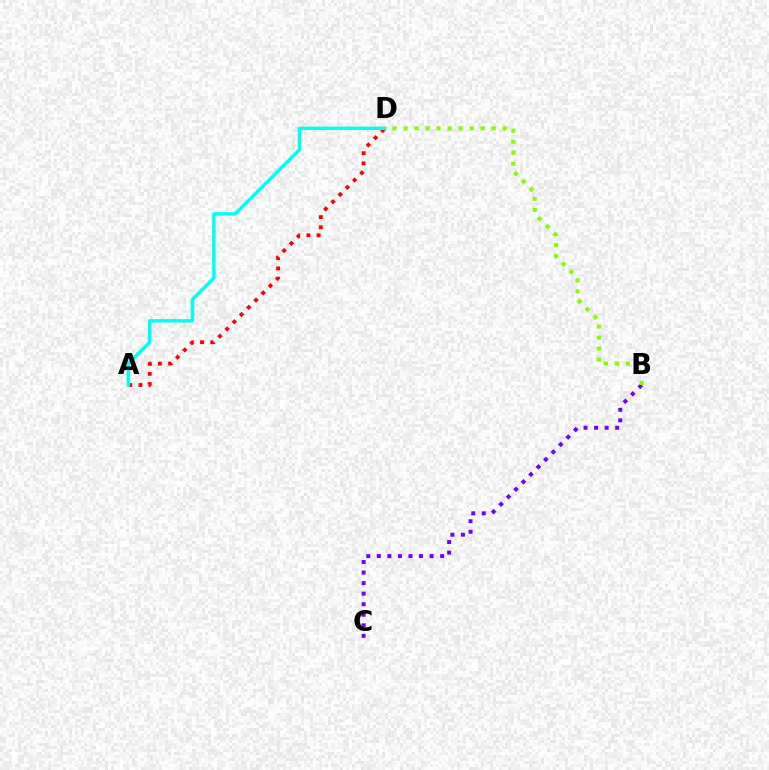{('A', 'D'): [{'color': '#ff0000', 'line_style': 'dotted', 'thickness': 2.77}, {'color': '#00fff6', 'line_style': 'solid', 'thickness': 2.5}], ('B', 'C'): [{'color': '#7200ff', 'line_style': 'dotted', 'thickness': 2.87}], ('B', 'D'): [{'color': '#84ff00', 'line_style': 'dotted', 'thickness': 2.99}]}